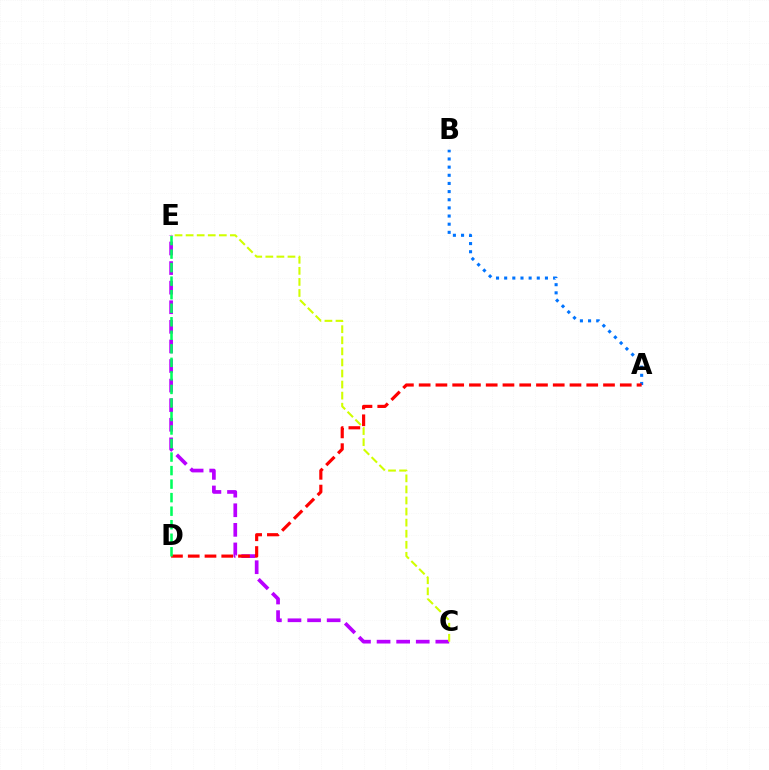{('A', 'B'): [{'color': '#0074ff', 'line_style': 'dotted', 'thickness': 2.22}], ('C', 'E'): [{'color': '#b900ff', 'line_style': 'dashed', 'thickness': 2.66}, {'color': '#d1ff00', 'line_style': 'dashed', 'thickness': 1.5}], ('A', 'D'): [{'color': '#ff0000', 'line_style': 'dashed', 'thickness': 2.28}], ('D', 'E'): [{'color': '#00ff5c', 'line_style': 'dashed', 'thickness': 1.84}]}